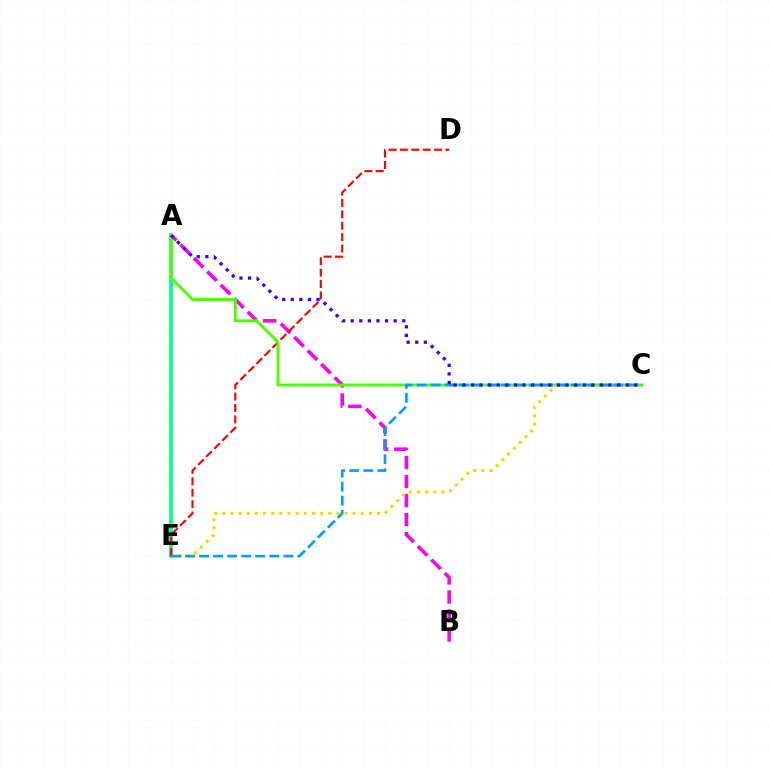{('A', 'B'): [{'color': '#ff00ed', 'line_style': 'dashed', 'thickness': 2.58}], ('A', 'E'): [{'color': '#00ff86', 'line_style': 'solid', 'thickness': 2.68}], ('C', 'E'): [{'color': '#ffd500', 'line_style': 'dotted', 'thickness': 2.21}, {'color': '#009eff', 'line_style': 'dashed', 'thickness': 1.91}], ('D', 'E'): [{'color': '#ff0000', 'line_style': 'dashed', 'thickness': 1.55}], ('A', 'C'): [{'color': '#4fff00', 'line_style': 'solid', 'thickness': 2.09}, {'color': '#3700ff', 'line_style': 'dotted', 'thickness': 2.34}]}